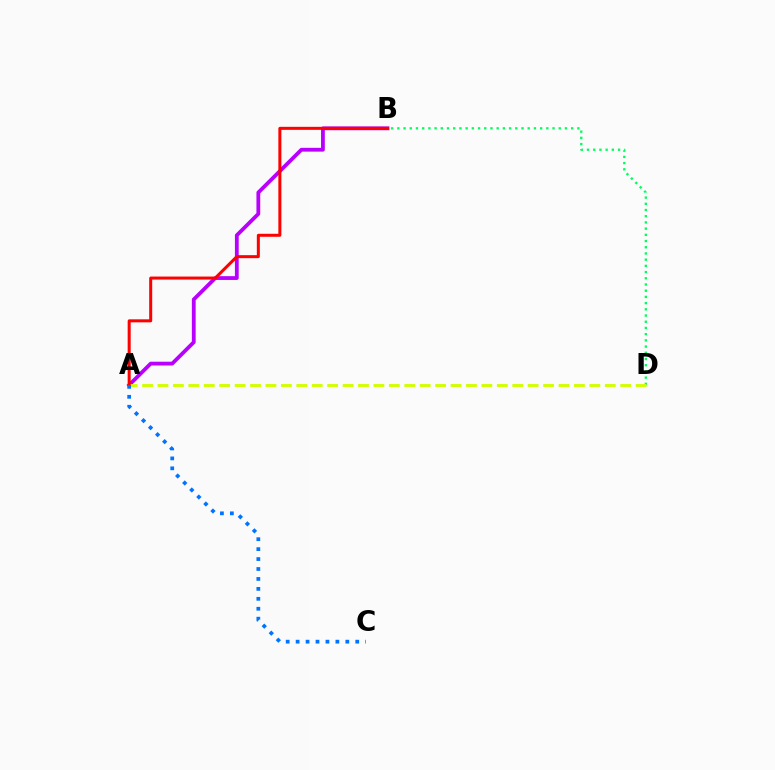{('A', 'B'): [{'color': '#b900ff', 'line_style': 'solid', 'thickness': 2.73}, {'color': '#ff0000', 'line_style': 'solid', 'thickness': 2.17}], ('B', 'D'): [{'color': '#00ff5c', 'line_style': 'dotted', 'thickness': 1.69}], ('A', 'D'): [{'color': '#d1ff00', 'line_style': 'dashed', 'thickness': 2.1}], ('A', 'C'): [{'color': '#0074ff', 'line_style': 'dotted', 'thickness': 2.7}]}